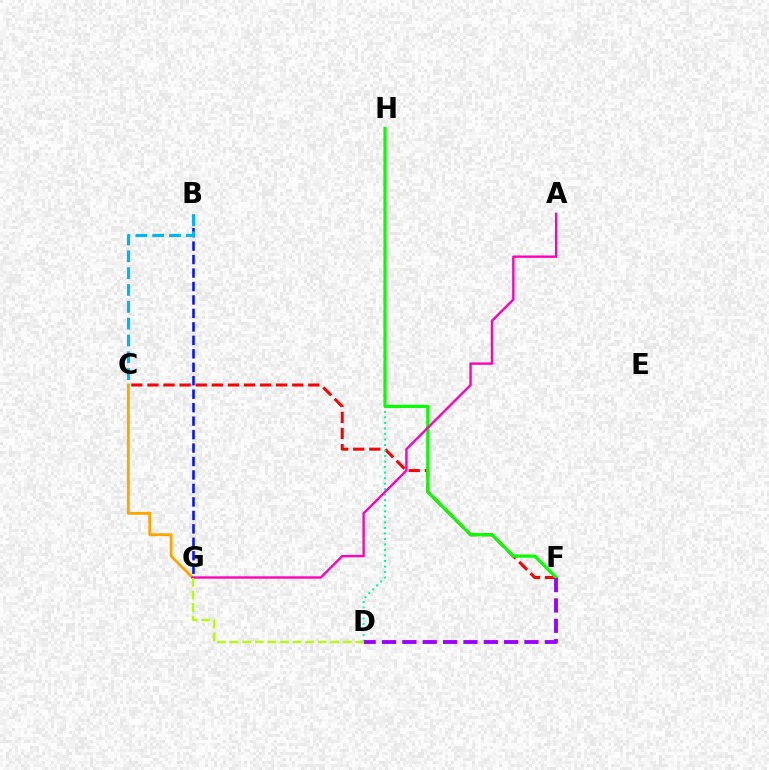{('C', 'F'): [{'color': '#ff0000', 'line_style': 'dashed', 'thickness': 2.19}], ('D', 'H'): [{'color': '#00ff9d', 'line_style': 'dotted', 'thickness': 1.5}], ('B', 'G'): [{'color': '#0010ff', 'line_style': 'dashed', 'thickness': 1.83}], ('B', 'C'): [{'color': '#00b5ff', 'line_style': 'dashed', 'thickness': 2.29}], ('F', 'H'): [{'color': '#08ff00', 'line_style': 'solid', 'thickness': 2.3}], ('D', 'F'): [{'color': '#9b00ff', 'line_style': 'dashed', 'thickness': 2.76}], ('C', 'G'): [{'color': '#ffa500', 'line_style': 'solid', 'thickness': 2.07}], ('A', 'G'): [{'color': '#ff00bd', 'line_style': 'solid', 'thickness': 1.71}], ('D', 'G'): [{'color': '#b3ff00', 'line_style': 'dashed', 'thickness': 1.71}]}